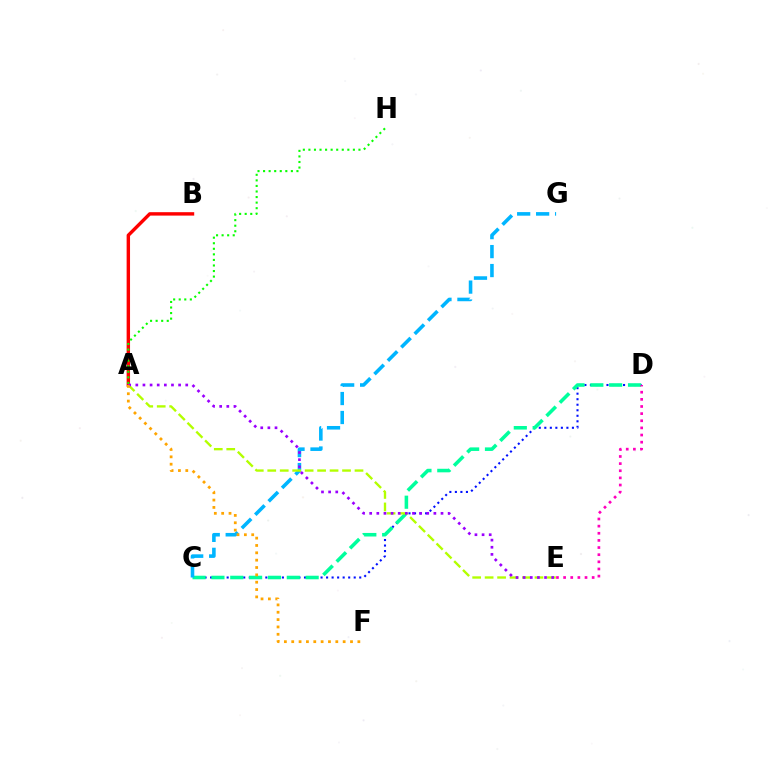{('C', 'D'): [{'color': '#0010ff', 'line_style': 'dotted', 'thickness': 1.5}, {'color': '#00ff9d', 'line_style': 'dashed', 'thickness': 2.56}], ('A', 'B'): [{'color': '#ff0000', 'line_style': 'solid', 'thickness': 2.46}], ('C', 'G'): [{'color': '#00b5ff', 'line_style': 'dashed', 'thickness': 2.58}], ('A', 'E'): [{'color': '#b3ff00', 'line_style': 'dashed', 'thickness': 1.69}, {'color': '#9b00ff', 'line_style': 'dotted', 'thickness': 1.94}], ('D', 'E'): [{'color': '#ff00bd', 'line_style': 'dotted', 'thickness': 1.94}], ('A', 'H'): [{'color': '#08ff00', 'line_style': 'dotted', 'thickness': 1.51}], ('A', 'F'): [{'color': '#ffa500', 'line_style': 'dotted', 'thickness': 2.0}]}